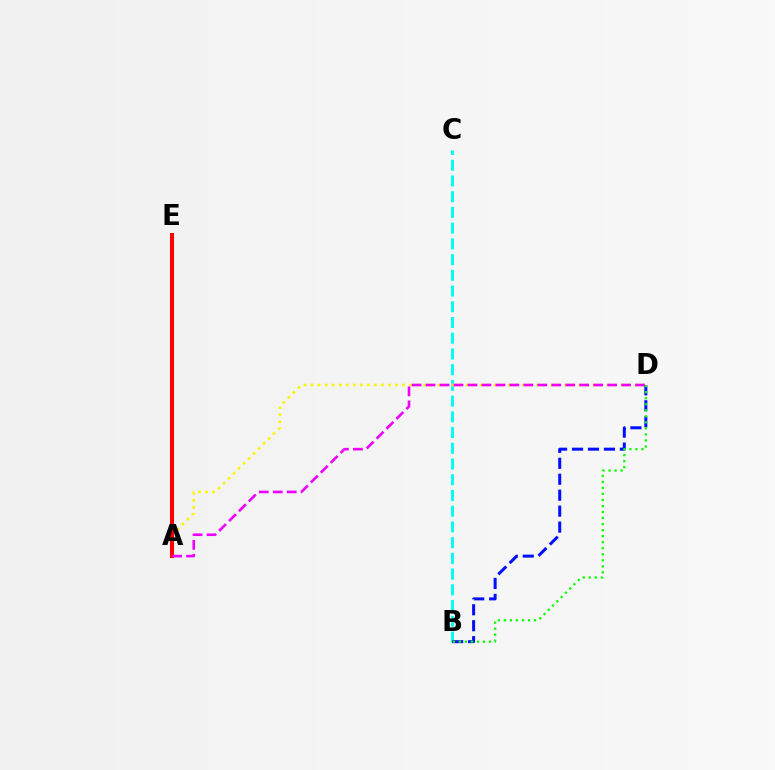{('B', 'C'): [{'color': '#00fff6', 'line_style': 'dashed', 'thickness': 2.14}], ('A', 'D'): [{'color': '#fcf500', 'line_style': 'dotted', 'thickness': 1.91}, {'color': '#ee00ff', 'line_style': 'dashed', 'thickness': 1.9}], ('A', 'E'): [{'color': '#ff0000', 'line_style': 'solid', 'thickness': 2.91}], ('B', 'D'): [{'color': '#0010ff', 'line_style': 'dashed', 'thickness': 2.17}, {'color': '#08ff00', 'line_style': 'dotted', 'thickness': 1.64}]}